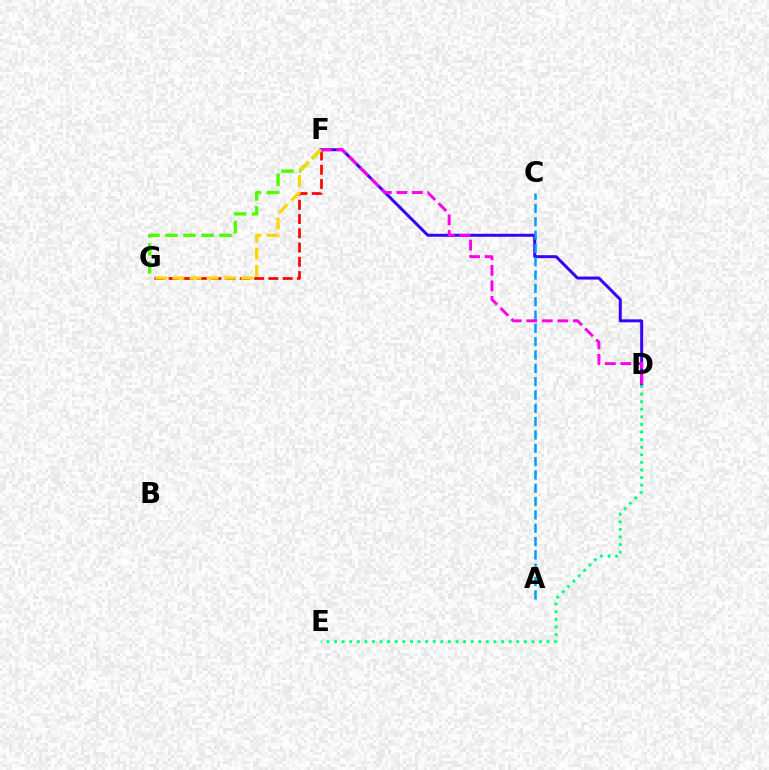{('D', 'F'): [{'color': '#3700ff', 'line_style': 'solid', 'thickness': 2.14}, {'color': '#ff00ed', 'line_style': 'dashed', 'thickness': 2.11}], ('A', 'C'): [{'color': '#009eff', 'line_style': 'dashed', 'thickness': 1.81}], ('F', 'G'): [{'color': '#ff0000', 'line_style': 'dashed', 'thickness': 1.94}, {'color': '#4fff00', 'line_style': 'dashed', 'thickness': 2.45}, {'color': '#ffd500', 'line_style': 'dashed', 'thickness': 2.33}], ('D', 'E'): [{'color': '#00ff86', 'line_style': 'dotted', 'thickness': 2.06}]}